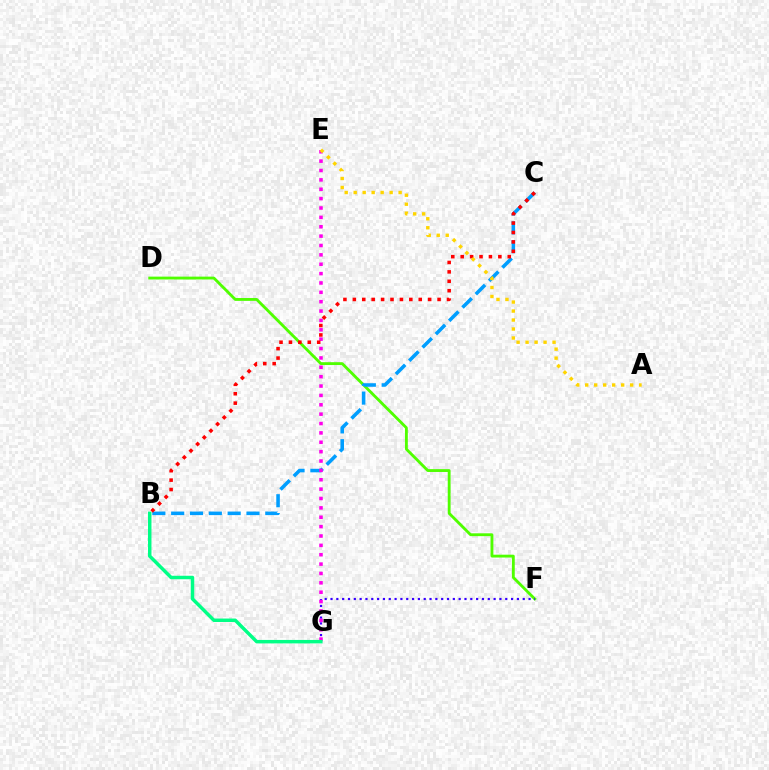{('D', 'F'): [{'color': '#4fff00', 'line_style': 'solid', 'thickness': 2.05}], ('F', 'G'): [{'color': '#3700ff', 'line_style': 'dotted', 'thickness': 1.58}], ('B', 'C'): [{'color': '#009eff', 'line_style': 'dashed', 'thickness': 2.56}, {'color': '#ff0000', 'line_style': 'dotted', 'thickness': 2.56}], ('E', 'G'): [{'color': '#ff00ed', 'line_style': 'dotted', 'thickness': 2.55}], ('B', 'G'): [{'color': '#00ff86', 'line_style': 'solid', 'thickness': 2.5}], ('A', 'E'): [{'color': '#ffd500', 'line_style': 'dotted', 'thickness': 2.44}]}